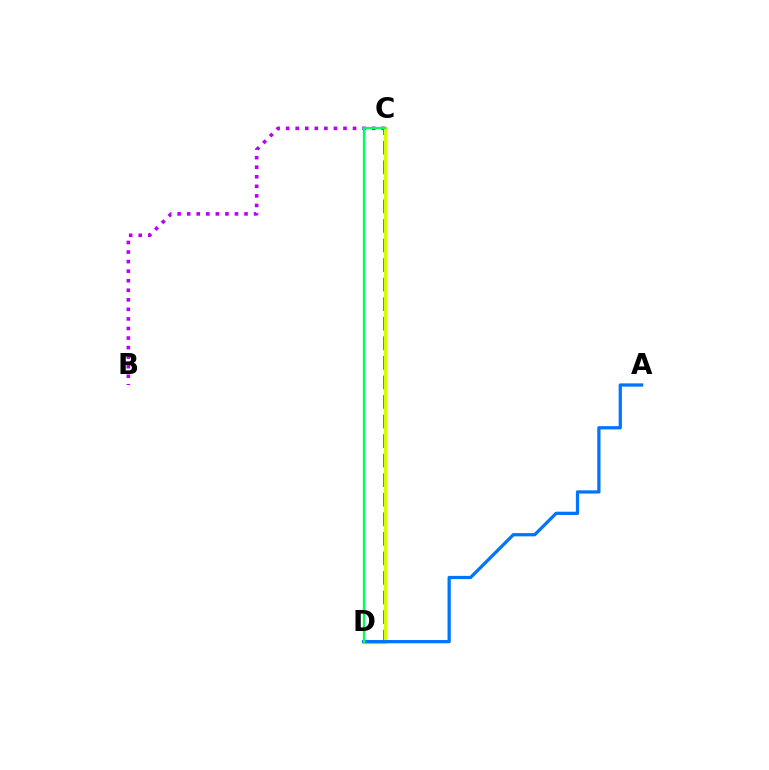{('B', 'C'): [{'color': '#b900ff', 'line_style': 'dotted', 'thickness': 2.6}], ('C', 'D'): [{'color': '#ff0000', 'line_style': 'dashed', 'thickness': 2.66}, {'color': '#d1ff00', 'line_style': 'solid', 'thickness': 2.46}, {'color': '#00ff5c', 'line_style': 'solid', 'thickness': 1.68}], ('A', 'D'): [{'color': '#0074ff', 'line_style': 'solid', 'thickness': 2.34}]}